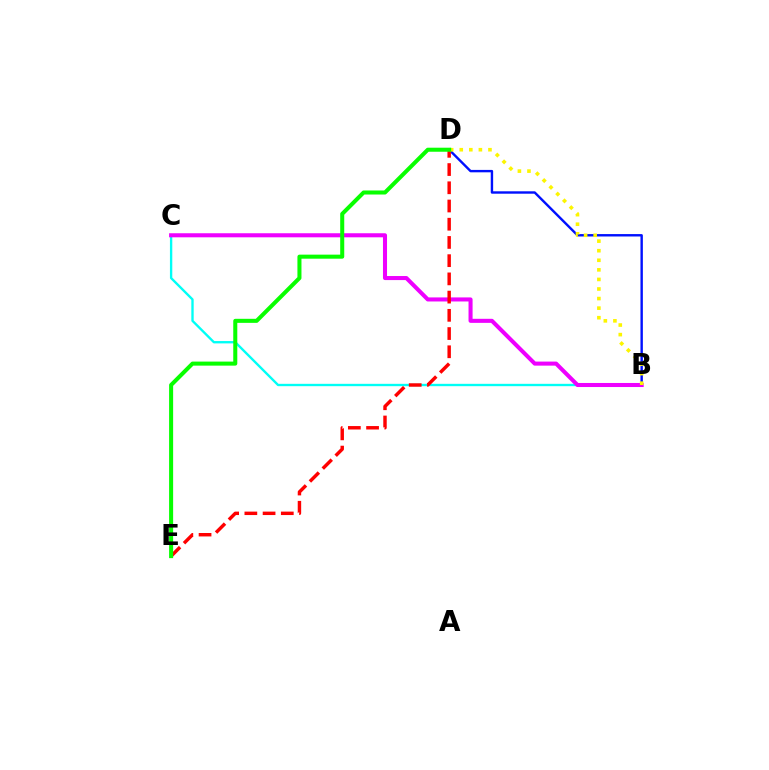{('B', 'D'): [{'color': '#0010ff', 'line_style': 'solid', 'thickness': 1.73}, {'color': '#fcf500', 'line_style': 'dotted', 'thickness': 2.6}], ('B', 'C'): [{'color': '#00fff6', 'line_style': 'solid', 'thickness': 1.7}, {'color': '#ee00ff', 'line_style': 'solid', 'thickness': 2.92}], ('D', 'E'): [{'color': '#ff0000', 'line_style': 'dashed', 'thickness': 2.48}, {'color': '#08ff00', 'line_style': 'solid', 'thickness': 2.91}]}